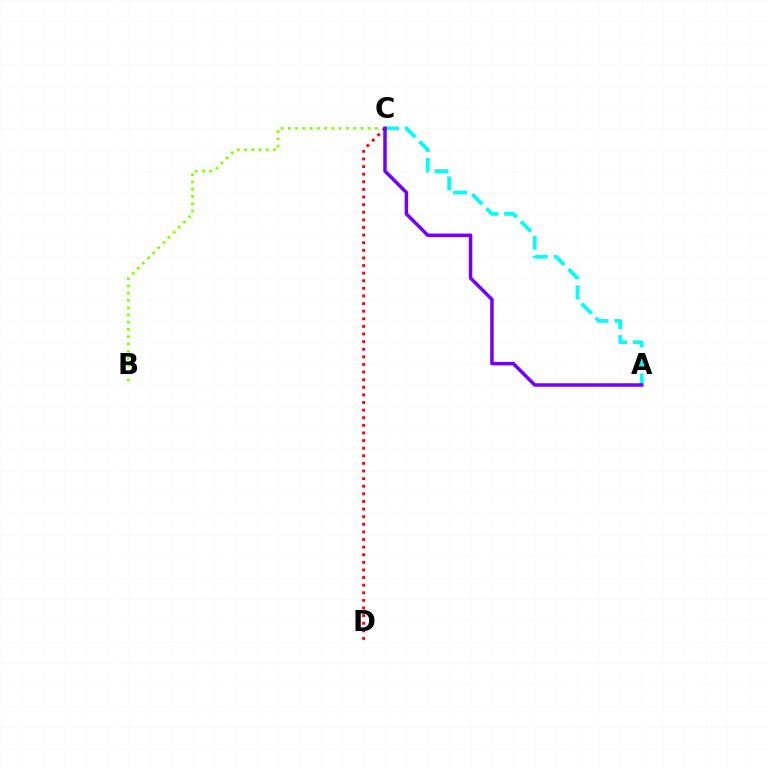{('A', 'C'): [{'color': '#00fff6', 'line_style': 'dashed', 'thickness': 2.71}, {'color': '#7200ff', 'line_style': 'solid', 'thickness': 2.52}], ('B', 'C'): [{'color': '#84ff00', 'line_style': 'dotted', 'thickness': 1.97}], ('C', 'D'): [{'color': '#ff0000', 'line_style': 'dotted', 'thickness': 2.07}]}